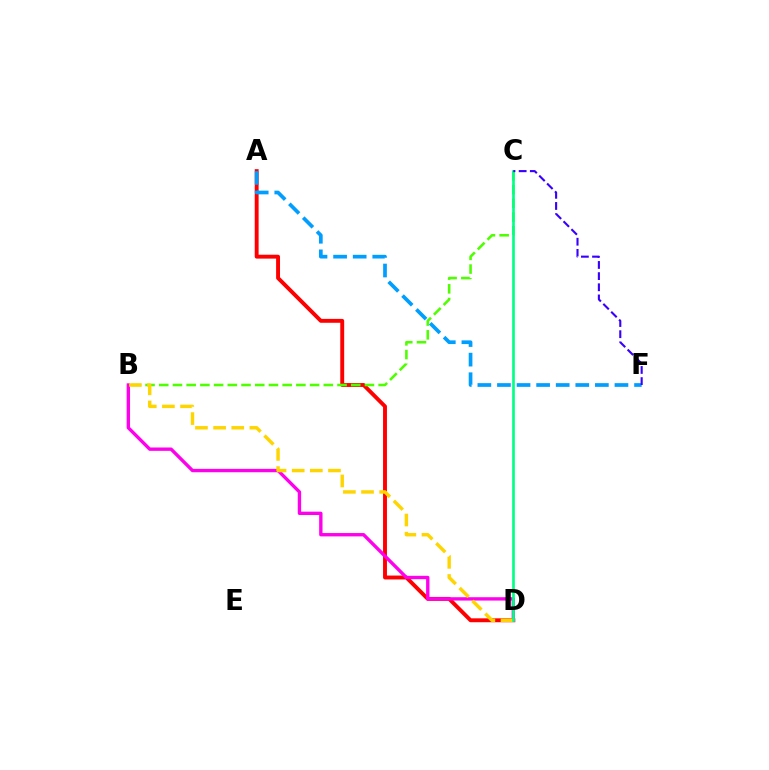{('A', 'D'): [{'color': '#ff0000', 'line_style': 'solid', 'thickness': 2.81}], ('B', 'D'): [{'color': '#ff00ed', 'line_style': 'solid', 'thickness': 2.42}, {'color': '#ffd500', 'line_style': 'dashed', 'thickness': 2.46}], ('B', 'C'): [{'color': '#4fff00', 'line_style': 'dashed', 'thickness': 1.86}], ('A', 'F'): [{'color': '#009eff', 'line_style': 'dashed', 'thickness': 2.66}], ('C', 'D'): [{'color': '#00ff86', 'line_style': 'solid', 'thickness': 1.91}], ('C', 'F'): [{'color': '#3700ff', 'line_style': 'dashed', 'thickness': 1.52}]}